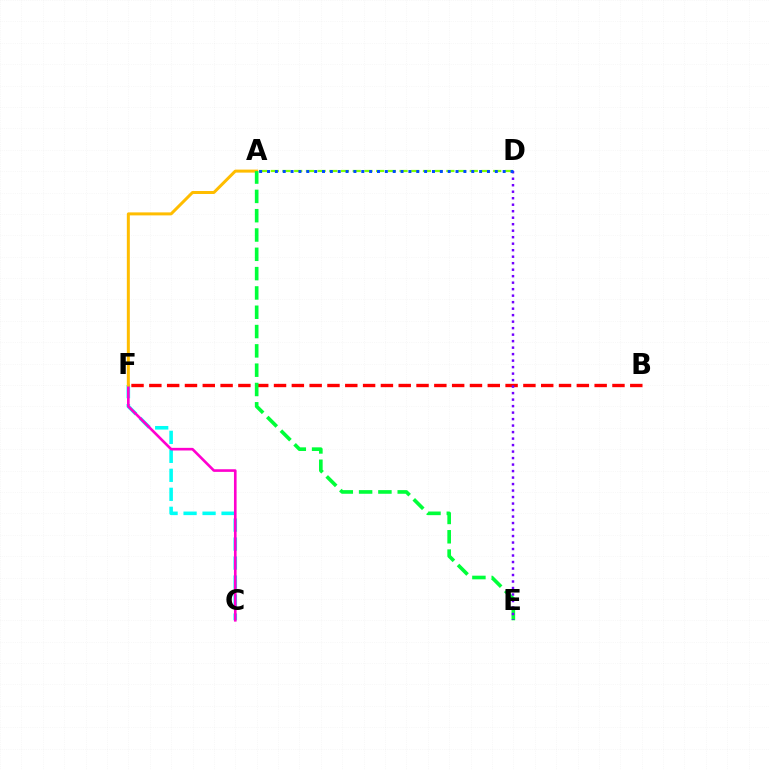{('C', 'F'): [{'color': '#00fff6', 'line_style': 'dashed', 'thickness': 2.58}, {'color': '#ff00cf', 'line_style': 'solid', 'thickness': 1.9}], ('A', 'F'): [{'color': '#ffbd00', 'line_style': 'solid', 'thickness': 2.16}], ('B', 'F'): [{'color': '#ff0000', 'line_style': 'dashed', 'thickness': 2.42}], ('A', 'D'): [{'color': '#84ff00', 'line_style': 'dashed', 'thickness': 1.59}, {'color': '#004bff', 'line_style': 'dotted', 'thickness': 2.13}], ('A', 'E'): [{'color': '#00ff39', 'line_style': 'dashed', 'thickness': 2.62}], ('D', 'E'): [{'color': '#7200ff', 'line_style': 'dotted', 'thickness': 1.77}]}